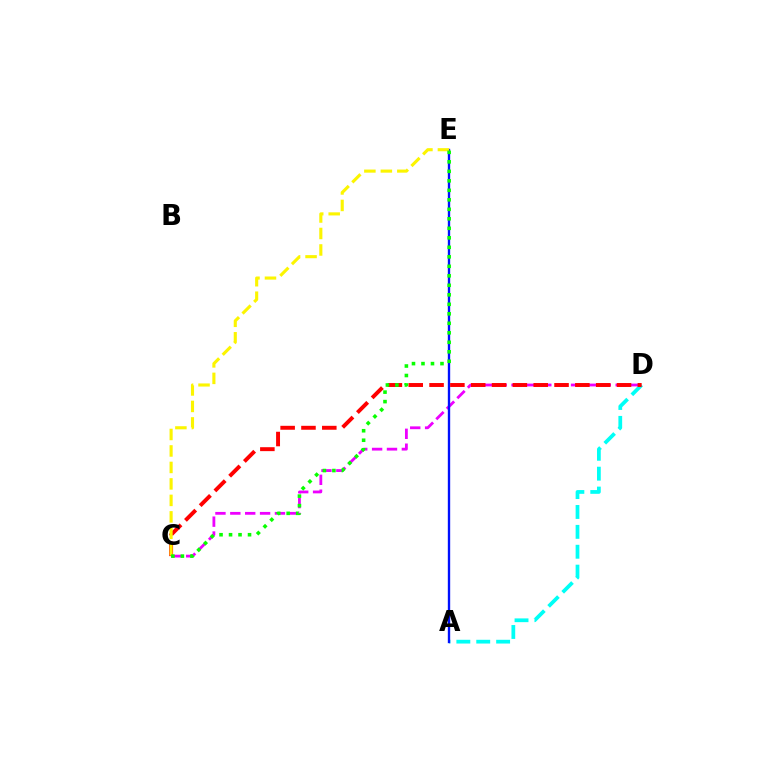{('A', 'D'): [{'color': '#00fff6', 'line_style': 'dashed', 'thickness': 2.7}], ('C', 'D'): [{'color': '#ee00ff', 'line_style': 'dashed', 'thickness': 2.02}, {'color': '#ff0000', 'line_style': 'dashed', 'thickness': 2.83}], ('A', 'E'): [{'color': '#0010ff', 'line_style': 'solid', 'thickness': 1.7}], ('C', 'E'): [{'color': '#fcf500', 'line_style': 'dashed', 'thickness': 2.24}, {'color': '#08ff00', 'line_style': 'dotted', 'thickness': 2.58}]}